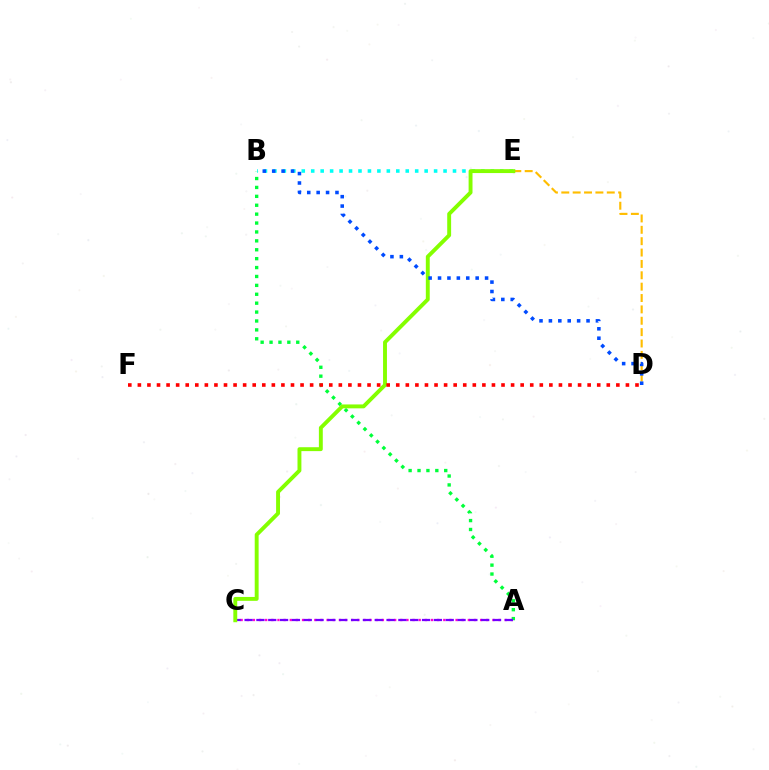{('A', 'B'): [{'color': '#00ff39', 'line_style': 'dotted', 'thickness': 2.42}], ('D', 'E'): [{'color': '#ffbd00', 'line_style': 'dashed', 'thickness': 1.54}], ('B', 'E'): [{'color': '#00fff6', 'line_style': 'dotted', 'thickness': 2.57}], ('A', 'C'): [{'color': '#ff00cf', 'line_style': 'dotted', 'thickness': 1.67}, {'color': '#7200ff', 'line_style': 'dashed', 'thickness': 1.61}], ('C', 'E'): [{'color': '#84ff00', 'line_style': 'solid', 'thickness': 2.81}], ('B', 'D'): [{'color': '#004bff', 'line_style': 'dotted', 'thickness': 2.56}], ('D', 'F'): [{'color': '#ff0000', 'line_style': 'dotted', 'thickness': 2.6}]}